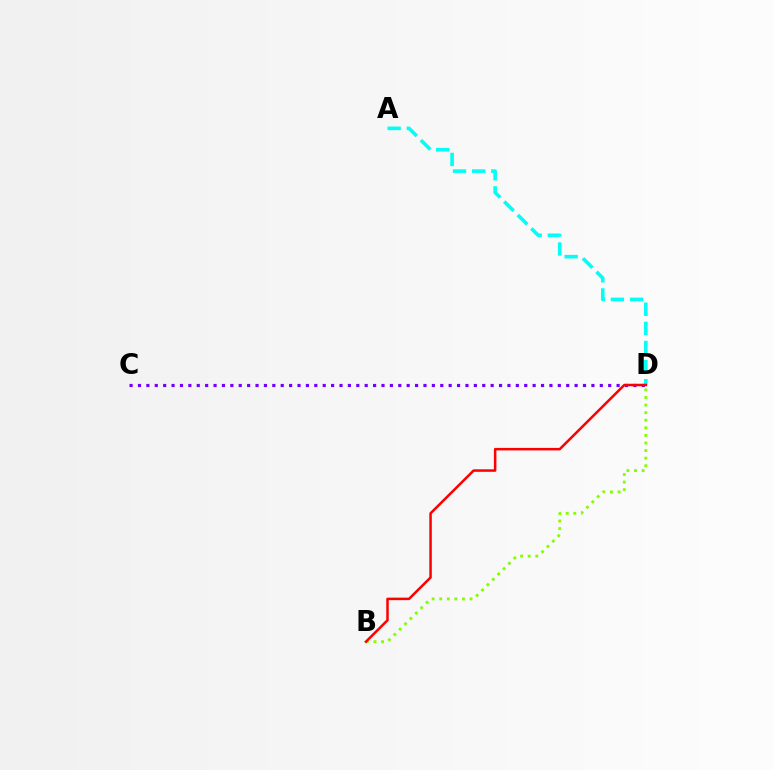{('A', 'D'): [{'color': '#00fff6', 'line_style': 'dashed', 'thickness': 2.6}], ('C', 'D'): [{'color': '#7200ff', 'line_style': 'dotted', 'thickness': 2.28}], ('B', 'D'): [{'color': '#84ff00', 'line_style': 'dotted', 'thickness': 2.06}, {'color': '#ff0000', 'line_style': 'solid', 'thickness': 1.81}]}